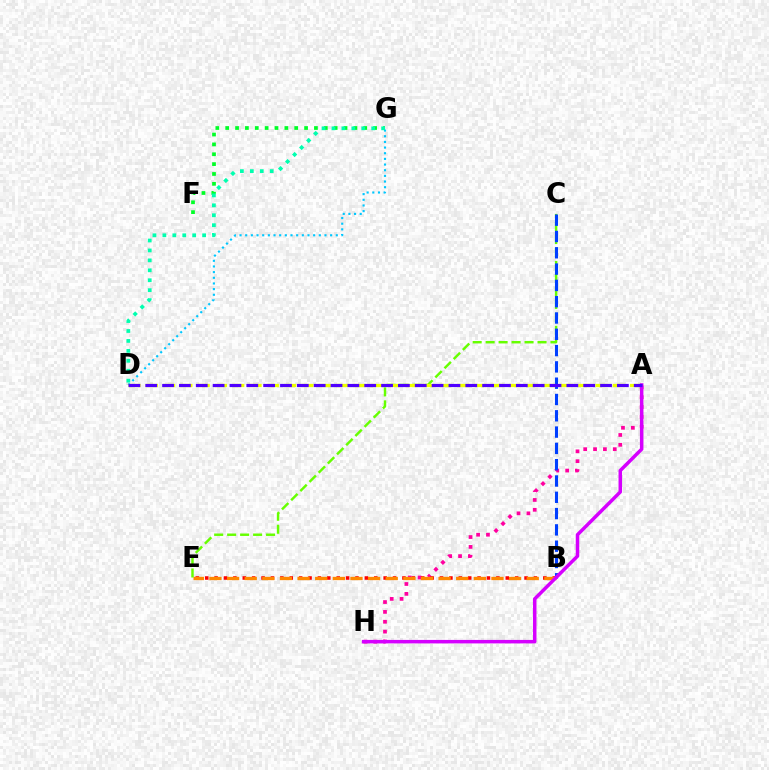{('C', 'E'): [{'color': '#66ff00', 'line_style': 'dashed', 'thickness': 1.76}], ('F', 'G'): [{'color': '#00ff27', 'line_style': 'dotted', 'thickness': 2.68}], ('D', 'G'): [{'color': '#00c7ff', 'line_style': 'dotted', 'thickness': 1.54}, {'color': '#00ffaf', 'line_style': 'dotted', 'thickness': 2.7}], ('A', 'H'): [{'color': '#ff00a0', 'line_style': 'dotted', 'thickness': 2.68}, {'color': '#d600ff', 'line_style': 'solid', 'thickness': 2.51}], ('B', 'E'): [{'color': '#ff0000', 'line_style': 'dotted', 'thickness': 2.55}, {'color': '#ff8800', 'line_style': 'dashed', 'thickness': 2.39}], ('B', 'C'): [{'color': '#003fff', 'line_style': 'dashed', 'thickness': 2.21}], ('A', 'D'): [{'color': '#eeff00', 'line_style': 'dashed', 'thickness': 2.35}, {'color': '#4f00ff', 'line_style': 'dashed', 'thickness': 2.29}]}